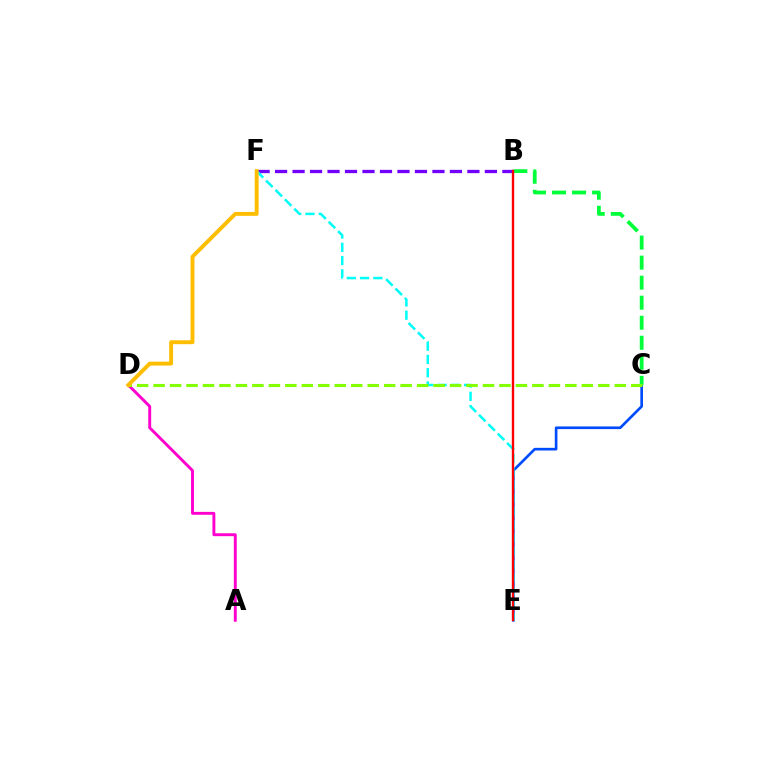{('C', 'E'): [{'color': '#004bff', 'line_style': 'solid', 'thickness': 1.92}], ('B', 'F'): [{'color': '#7200ff', 'line_style': 'dashed', 'thickness': 2.38}], ('E', 'F'): [{'color': '#00fff6', 'line_style': 'dashed', 'thickness': 1.8}], ('B', 'C'): [{'color': '#00ff39', 'line_style': 'dashed', 'thickness': 2.72}], ('B', 'E'): [{'color': '#ff0000', 'line_style': 'solid', 'thickness': 1.71}], ('A', 'D'): [{'color': '#ff00cf', 'line_style': 'solid', 'thickness': 2.09}], ('C', 'D'): [{'color': '#84ff00', 'line_style': 'dashed', 'thickness': 2.24}], ('D', 'F'): [{'color': '#ffbd00', 'line_style': 'solid', 'thickness': 2.8}]}